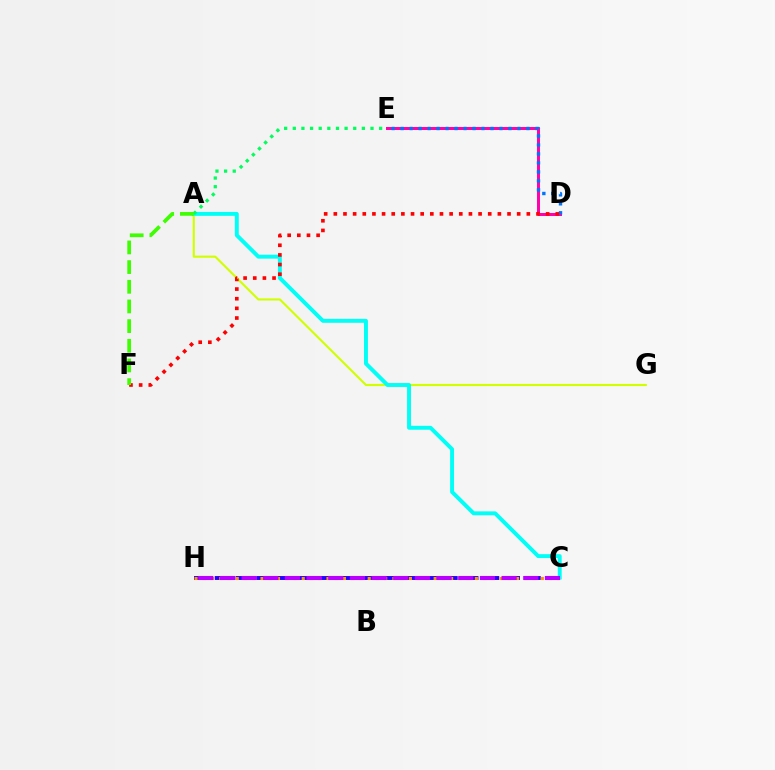{('C', 'H'): [{'color': '#2500ff', 'line_style': 'dashed', 'thickness': 2.82}, {'color': '#ff9400', 'line_style': 'dotted', 'thickness': 2.24}, {'color': '#b900ff', 'line_style': 'dashed', 'thickness': 2.94}], ('A', 'G'): [{'color': '#d1ff00', 'line_style': 'solid', 'thickness': 1.53}], ('D', 'E'): [{'color': '#ff00ac', 'line_style': 'solid', 'thickness': 2.14}, {'color': '#0074ff', 'line_style': 'dotted', 'thickness': 2.44}], ('A', 'C'): [{'color': '#00fff6', 'line_style': 'solid', 'thickness': 2.82}], ('A', 'E'): [{'color': '#00ff5c', 'line_style': 'dotted', 'thickness': 2.35}], ('D', 'F'): [{'color': '#ff0000', 'line_style': 'dotted', 'thickness': 2.62}], ('A', 'F'): [{'color': '#3dff00', 'line_style': 'dashed', 'thickness': 2.67}]}